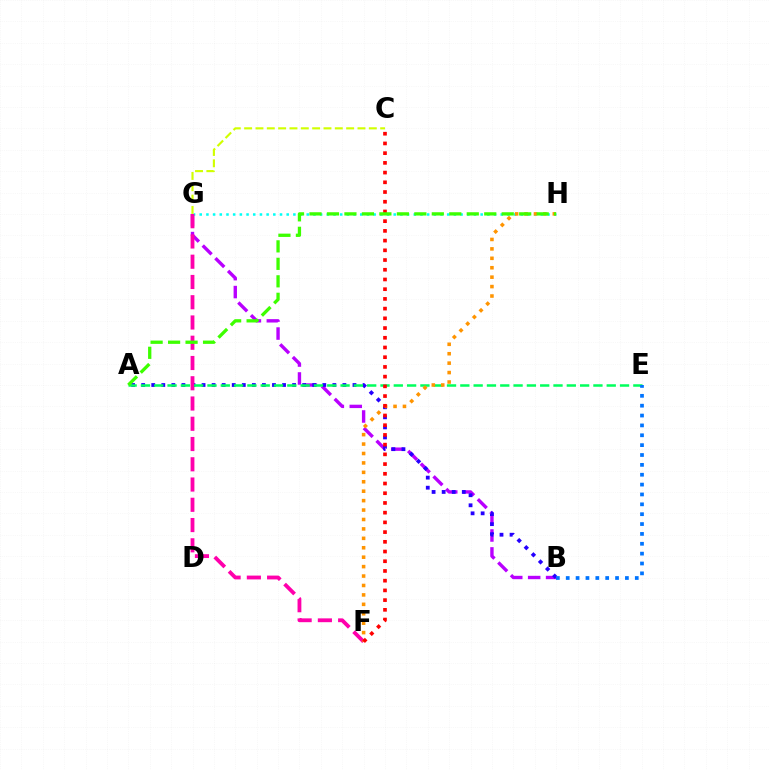{('B', 'G'): [{'color': '#b900ff', 'line_style': 'dashed', 'thickness': 2.44}], ('G', 'H'): [{'color': '#00fff6', 'line_style': 'dotted', 'thickness': 1.82}], ('A', 'B'): [{'color': '#2500ff', 'line_style': 'dotted', 'thickness': 2.73}], ('F', 'G'): [{'color': '#ff00ac', 'line_style': 'dashed', 'thickness': 2.75}], ('A', 'E'): [{'color': '#00ff5c', 'line_style': 'dashed', 'thickness': 1.81}], ('F', 'H'): [{'color': '#ff9400', 'line_style': 'dotted', 'thickness': 2.56}], ('C', 'G'): [{'color': '#d1ff00', 'line_style': 'dashed', 'thickness': 1.54}], ('C', 'F'): [{'color': '#ff0000', 'line_style': 'dotted', 'thickness': 2.64}], ('A', 'H'): [{'color': '#3dff00', 'line_style': 'dashed', 'thickness': 2.37}], ('B', 'E'): [{'color': '#0074ff', 'line_style': 'dotted', 'thickness': 2.68}]}